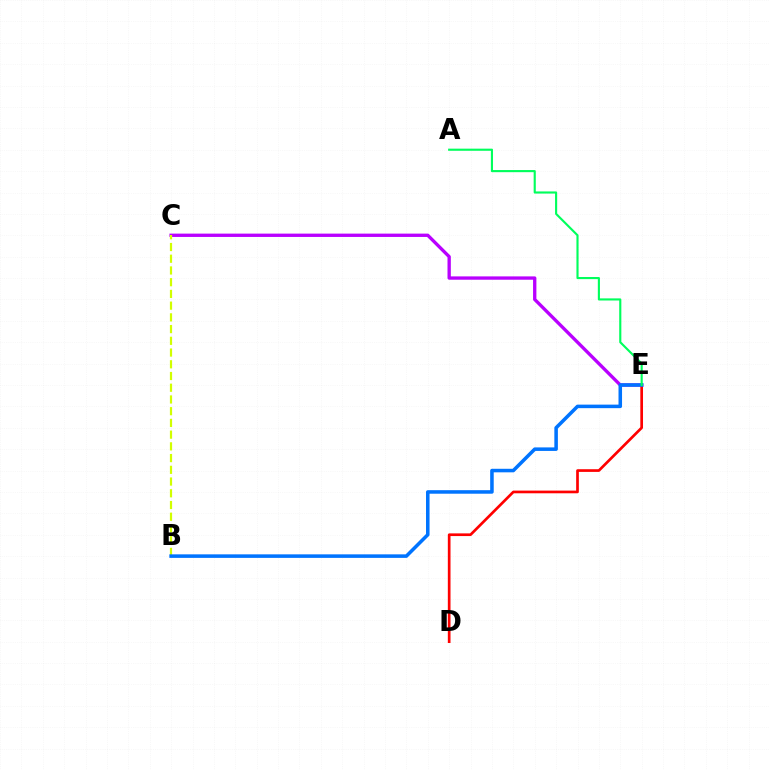{('C', 'E'): [{'color': '#b900ff', 'line_style': 'solid', 'thickness': 2.4}], ('D', 'E'): [{'color': '#ff0000', 'line_style': 'solid', 'thickness': 1.93}], ('B', 'C'): [{'color': '#d1ff00', 'line_style': 'dashed', 'thickness': 1.59}], ('B', 'E'): [{'color': '#0074ff', 'line_style': 'solid', 'thickness': 2.55}], ('A', 'E'): [{'color': '#00ff5c', 'line_style': 'solid', 'thickness': 1.53}]}